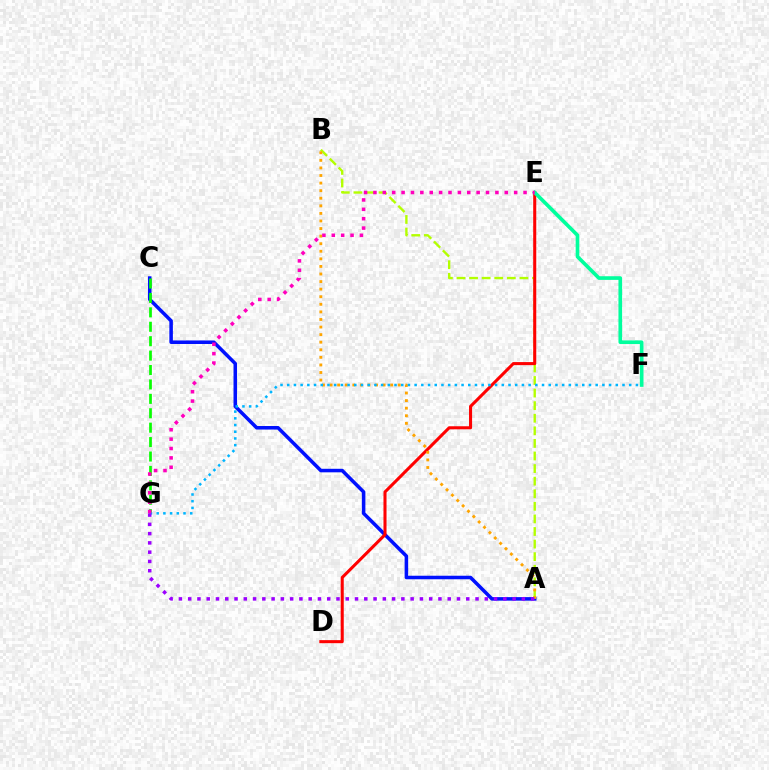{('A', 'B'): [{'color': '#b3ff00', 'line_style': 'dashed', 'thickness': 1.71}, {'color': '#ffa500', 'line_style': 'dotted', 'thickness': 2.06}], ('A', 'C'): [{'color': '#0010ff', 'line_style': 'solid', 'thickness': 2.54}], ('D', 'E'): [{'color': '#ff0000', 'line_style': 'solid', 'thickness': 2.2}], ('C', 'G'): [{'color': '#08ff00', 'line_style': 'dashed', 'thickness': 1.96}], ('F', 'G'): [{'color': '#00b5ff', 'line_style': 'dotted', 'thickness': 1.82}], ('A', 'G'): [{'color': '#9b00ff', 'line_style': 'dotted', 'thickness': 2.52}], ('E', 'F'): [{'color': '#00ff9d', 'line_style': 'solid', 'thickness': 2.63}], ('E', 'G'): [{'color': '#ff00bd', 'line_style': 'dotted', 'thickness': 2.55}]}